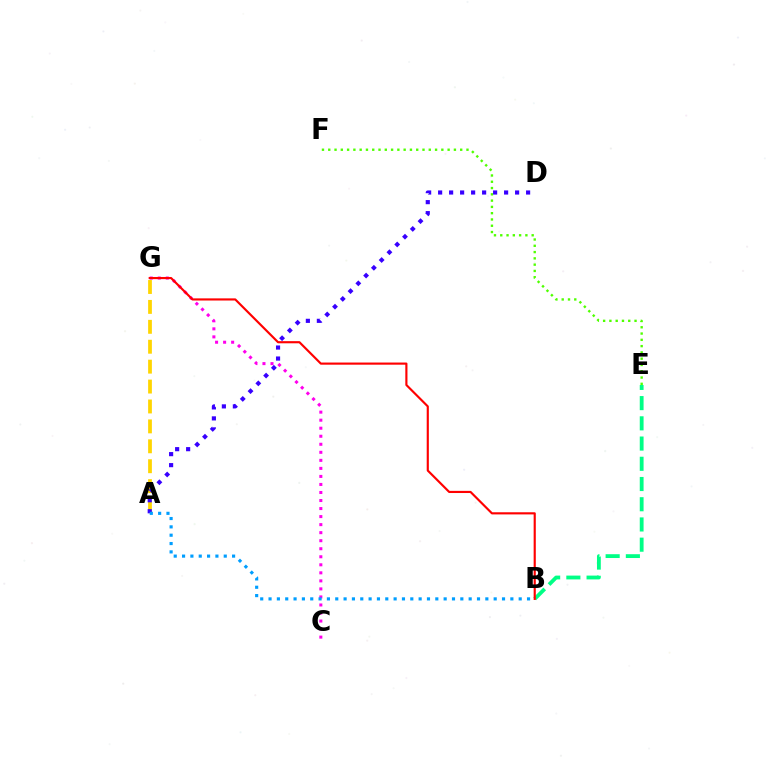{('B', 'E'): [{'color': '#00ff86', 'line_style': 'dashed', 'thickness': 2.75}], ('C', 'G'): [{'color': '#ff00ed', 'line_style': 'dotted', 'thickness': 2.18}], ('A', 'G'): [{'color': '#ffd500', 'line_style': 'dashed', 'thickness': 2.71}], ('E', 'F'): [{'color': '#4fff00', 'line_style': 'dotted', 'thickness': 1.71}], ('B', 'G'): [{'color': '#ff0000', 'line_style': 'solid', 'thickness': 1.55}], ('A', 'D'): [{'color': '#3700ff', 'line_style': 'dotted', 'thickness': 2.99}], ('A', 'B'): [{'color': '#009eff', 'line_style': 'dotted', 'thickness': 2.27}]}